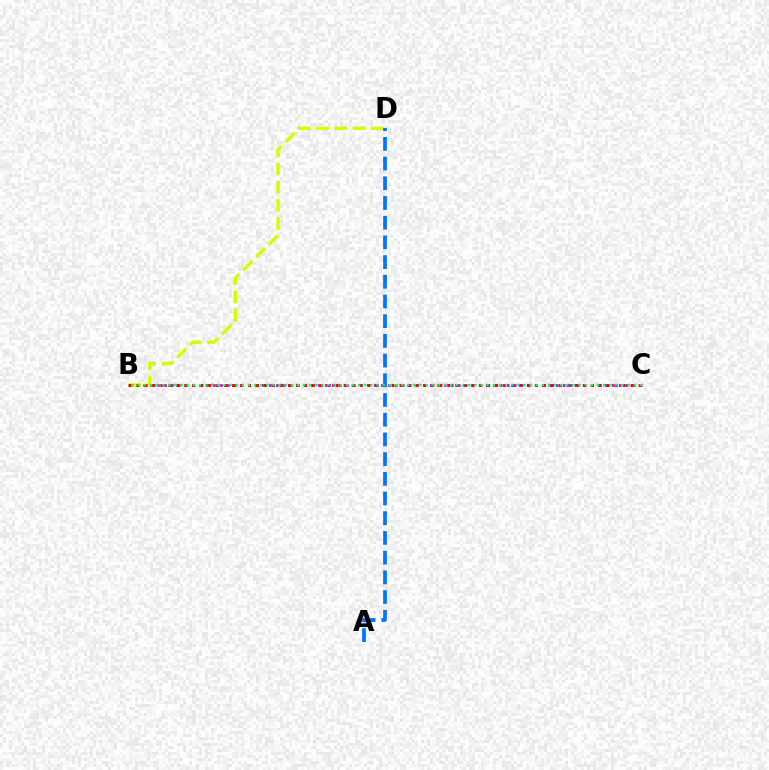{('B', 'C'): [{'color': '#b900ff', 'line_style': 'dotted', 'thickness': 1.9}, {'color': '#ff0000', 'line_style': 'dotted', 'thickness': 2.17}, {'color': '#00ff5c', 'line_style': 'dotted', 'thickness': 1.66}], ('B', 'D'): [{'color': '#d1ff00', 'line_style': 'dashed', 'thickness': 2.47}], ('A', 'D'): [{'color': '#0074ff', 'line_style': 'dashed', 'thickness': 2.68}]}